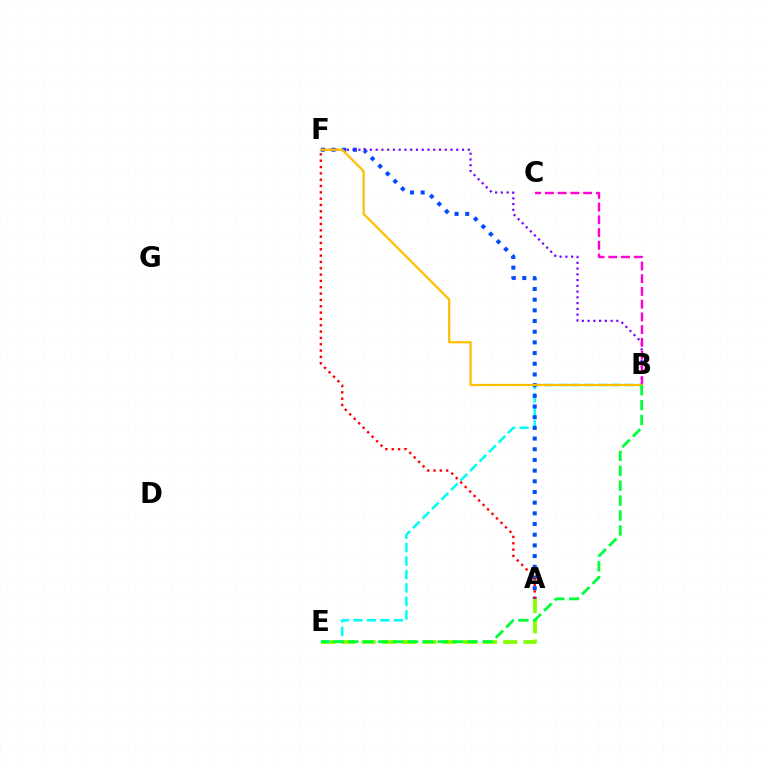{('A', 'E'): [{'color': '#84ff00', 'line_style': 'dashed', 'thickness': 2.75}], ('B', 'E'): [{'color': '#00fff6', 'line_style': 'dashed', 'thickness': 1.83}, {'color': '#00ff39', 'line_style': 'dashed', 'thickness': 2.03}], ('A', 'F'): [{'color': '#004bff', 'line_style': 'dotted', 'thickness': 2.9}, {'color': '#ff0000', 'line_style': 'dotted', 'thickness': 1.72}], ('B', 'F'): [{'color': '#7200ff', 'line_style': 'dotted', 'thickness': 1.56}, {'color': '#ffbd00', 'line_style': 'solid', 'thickness': 1.61}], ('B', 'C'): [{'color': '#ff00cf', 'line_style': 'dashed', 'thickness': 1.73}]}